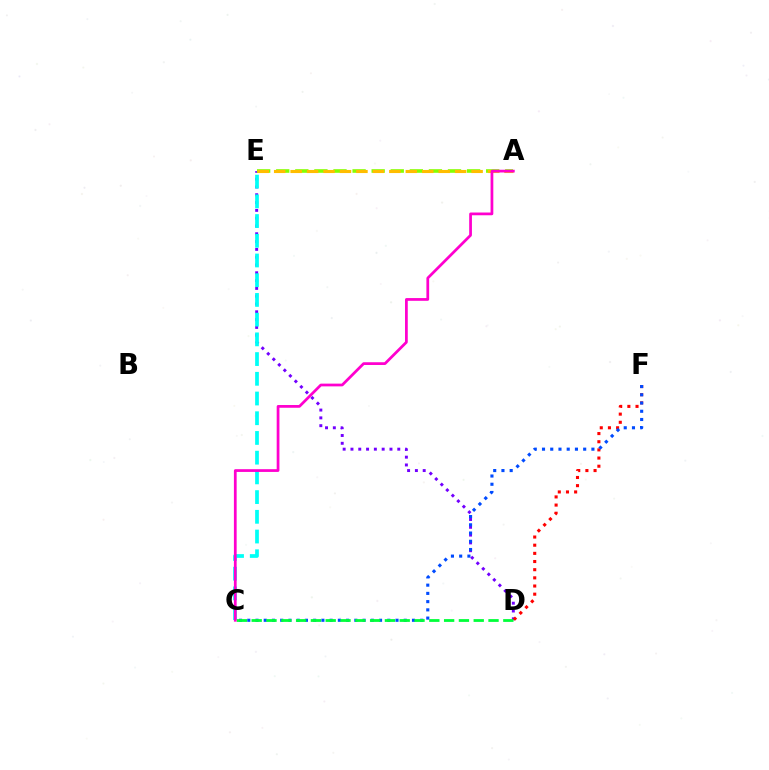{('D', 'E'): [{'color': '#7200ff', 'line_style': 'dotted', 'thickness': 2.12}], ('D', 'F'): [{'color': '#ff0000', 'line_style': 'dotted', 'thickness': 2.22}], ('A', 'E'): [{'color': '#84ff00', 'line_style': 'dashed', 'thickness': 2.59}, {'color': '#ffbd00', 'line_style': 'dashed', 'thickness': 2.23}], ('C', 'E'): [{'color': '#00fff6', 'line_style': 'dashed', 'thickness': 2.68}], ('C', 'F'): [{'color': '#004bff', 'line_style': 'dotted', 'thickness': 2.24}], ('C', 'D'): [{'color': '#00ff39', 'line_style': 'dashed', 'thickness': 2.01}], ('A', 'C'): [{'color': '#ff00cf', 'line_style': 'solid', 'thickness': 1.98}]}